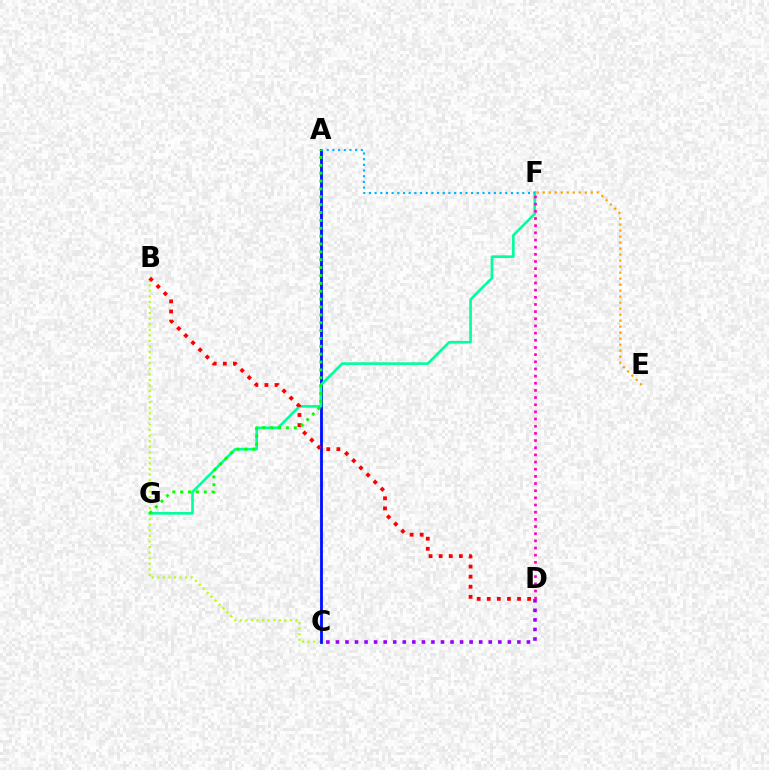{('B', 'C'): [{'color': '#b3ff00', 'line_style': 'dotted', 'thickness': 1.51}], ('A', 'C'): [{'color': '#0010ff', 'line_style': 'solid', 'thickness': 2.04}], ('C', 'D'): [{'color': '#9b00ff', 'line_style': 'dotted', 'thickness': 2.6}], ('E', 'F'): [{'color': '#ffa500', 'line_style': 'dotted', 'thickness': 1.63}], ('F', 'G'): [{'color': '#00ff9d', 'line_style': 'solid', 'thickness': 1.89}], ('D', 'F'): [{'color': '#ff00bd', 'line_style': 'dotted', 'thickness': 1.95}], ('B', 'D'): [{'color': '#ff0000', 'line_style': 'dotted', 'thickness': 2.74}], ('A', 'G'): [{'color': '#08ff00', 'line_style': 'dotted', 'thickness': 2.14}], ('A', 'F'): [{'color': '#00b5ff', 'line_style': 'dotted', 'thickness': 1.54}]}